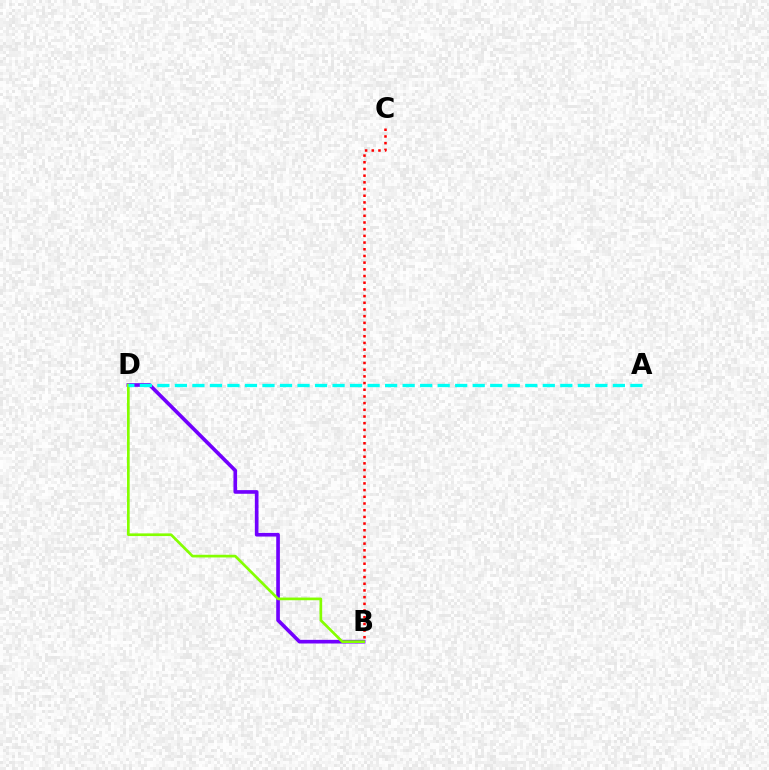{('B', 'D'): [{'color': '#7200ff', 'line_style': 'solid', 'thickness': 2.63}, {'color': '#84ff00', 'line_style': 'solid', 'thickness': 1.93}], ('A', 'D'): [{'color': '#00fff6', 'line_style': 'dashed', 'thickness': 2.38}], ('B', 'C'): [{'color': '#ff0000', 'line_style': 'dotted', 'thickness': 1.82}]}